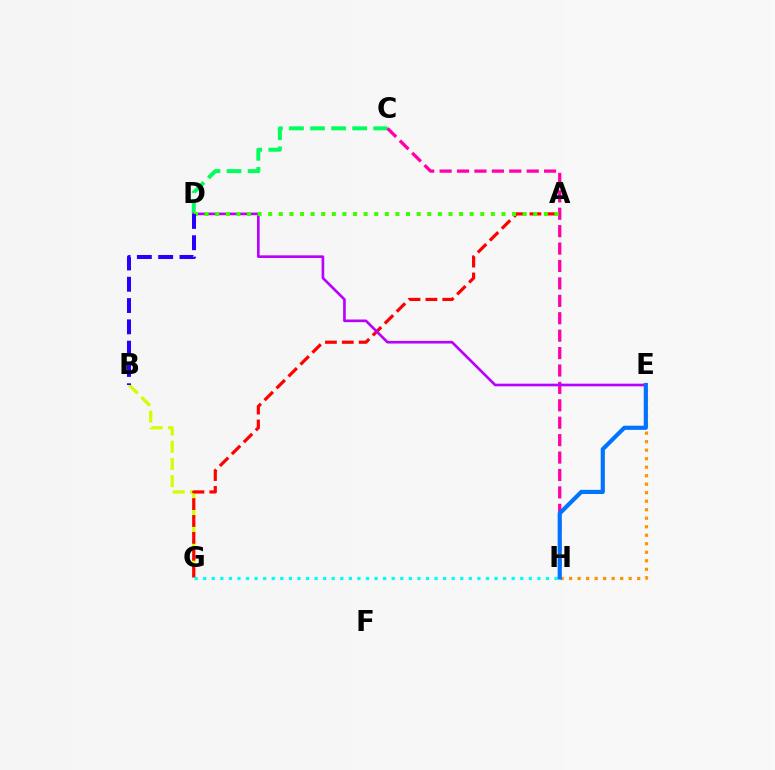{('B', 'G'): [{'color': '#d1ff00', 'line_style': 'dashed', 'thickness': 2.34}], ('C', 'D'): [{'color': '#00ff5c', 'line_style': 'dashed', 'thickness': 2.86}], ('C', 'H'): [{'color': '#ff00ac', 'line_style': 'dashed', 'thickness': 2.37}], ('A', 'G'): [{'color': '#ff0000', 'line_style': 'dashed', 'thickness': 2.29}], ('E', 'H'): [{'color': '#ff9400', 'line_style': 'dotted', 'thickness': 2.31}, {'color': '#0074ff', 'line_style': 'solid', 'thickness': 3.0}], ('G', 'H'): [{'color': '#00fff6', 'line_style': 'dotted', 'thickness': 2.33}], ('D', 'E'): [{'color': '#b900ff', 'line_style': 'solid', 'thickness': 1.91}], ('A', 'D'): [{'color': '#3dff00', 'line_style': 'dotted', 'thickness': 2.88}], ('B', 'D'): [{'color': '#2500ff', 'line_style': 'dashed', 'thickness': 2.89}]}